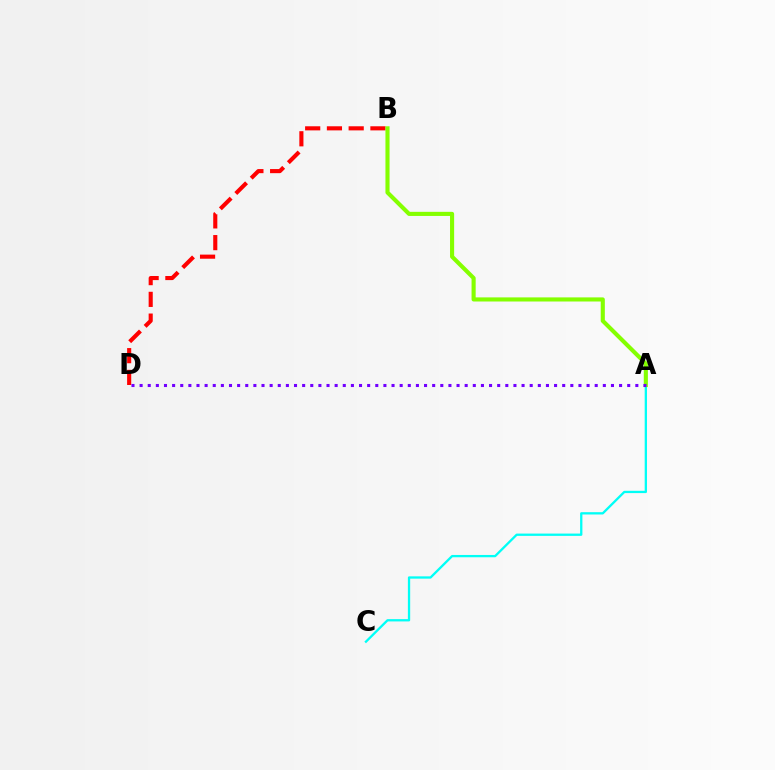{('A', 'C'): [{'color': '#00fff6', 'line_style': 'solid', 'thickness': 1.66}], ('B', 'D'): [{'color': '#ff0000', 'line_style': 'dashed', 'thickness': 2.95}], ('A', 'B'): [{'color': '#84ff00', 'line_style': 'solid', 'thickness': 2.96}], ('A', 'D'): [{'color': '#7200ff', 'line_style': 'dotted', 'thickness': 2.21}]}